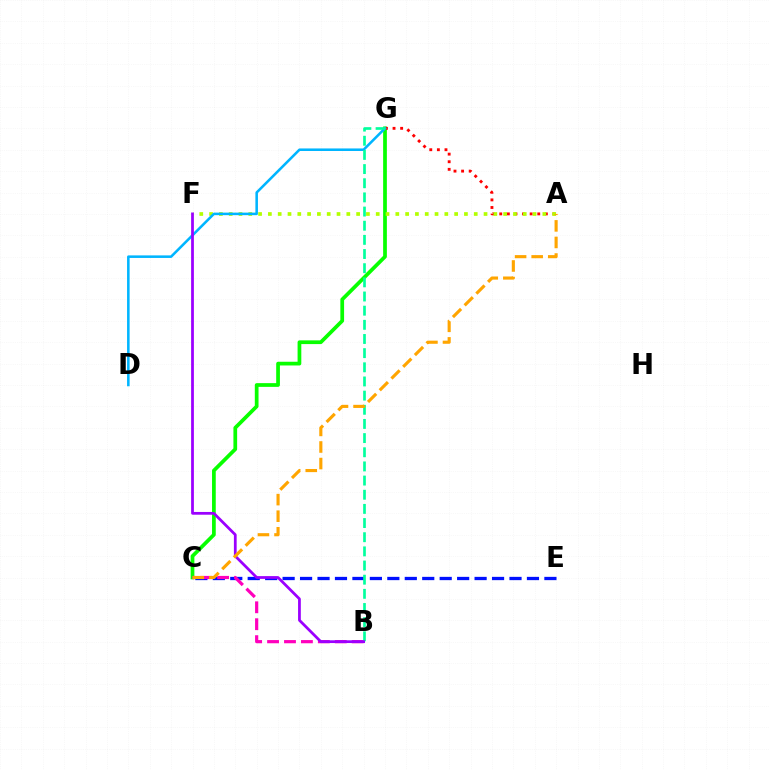{('C', 'G'): [{'color': '#08ff00', 'line_style': 'solid', 'thickness': 2.68}], ('A', 'G'): [{'color': '#ff0000', 'line_style': 'dotted', 'thickness': 2.07}], ('C', 'E'): [{'color': '#0010ff', 'line_style': 'dashed', 'thickness': 2.37}], ('B', 'C'): [{'color': '#ff00bd', 'line_style': 'dashed', 'thickness': 2.3}], ('A', 'F'): [{'color': '#b3ff00', 'line_style': 'dotted', 'thickness': 2.66}], ('D', 'G'): [{'color': '#00b5ff', 'line_style': 'solid', 'thickness': 1.84}], ('B', 'G'): [{'color': '#00ff9d', 'line_style': 'dashed', 'thickness': 1.92}], ('B', 'F'): [{'color': '#9b00ff', 'line_style': 'solid', 'thickness': 1.98}], ('A', 'C'): [{'color': '#ffa500', 'line_style': 'dashed', 'thickness': 2.25}]}